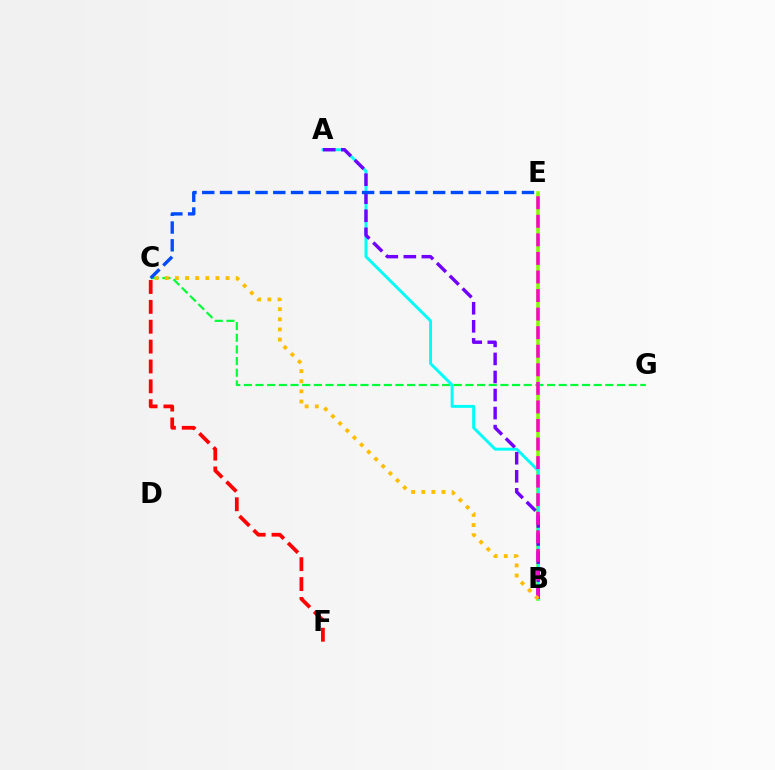{('C', 'G'): [{'color': '#00ff39', 'line_style': 'dashed', 'thickness': 1.58}], ('B', 'E'): [{'color': '#84ff00', 'line_style': 'solid', 'thickness': 2.57}, {'color': '#ff00cf', 'line_style': 'dashed', 'thickness': 2.52}], ('A', 'B'): [{'color': '#00fff6', 'line_style': 'solid', 'thickness': 2.1}, {'color': '#7200ff', 'line_style': 'dashed', 'thickness': 2.45}], ('C', 'E'): [{'color': '#004bff', 'line_style': 'dashed', 'thickness': 2.41}], ('B', 'C'): [{'color': '#ffbd00', 'line_style': 'dotted', 'thickness': 2.75}], ('C', 'F'): [{'color': '#ff0000', 'line_style': 'dashed', 'thickness': 2.7}]}